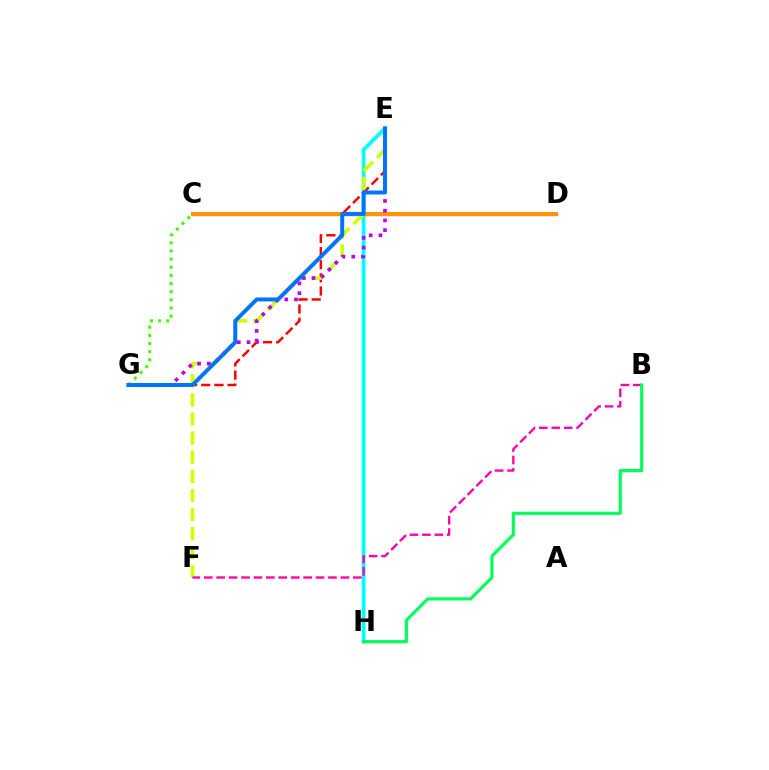{('E', 'H'): [{'color': '#00fff6', 'line_style': 'solid', 'thickness': 2.71}], ('E', 'G'): [{'color': '#ff0000', 'line_style': 'dashed', 'thickness': 1.79}, {'color': '#b900ff', 'line_style': 'dotted', 'thickness': 2.64}, {'color': '#0074ff', 'line_style': 'solid', 'thickness': 2.85}], ('C', 'D'): [{'color': '#2500ff', 'line_style': 'solid', 'thickness': 2.3}, {'color': '#ff9400', 'line_style': 'solid', 'thickness': 2.93}], ('E', 'F'): [{'color': '#d1ff00', 'line_style': 'dashed', 'thickness': 2.6}], ('B', 'F'): [{'color': '#ff00ac', 'line_style': 'dashed', 'thickness': 1.69}], ('B', 'H'): [{'color': '#00ff5c', 'line_style': 'solid', 'thickness': 2.26}], ('C', 'G'): [{'color': '#3dff00', 'line_style': 'dotted', 'thickness': 2.21}]}